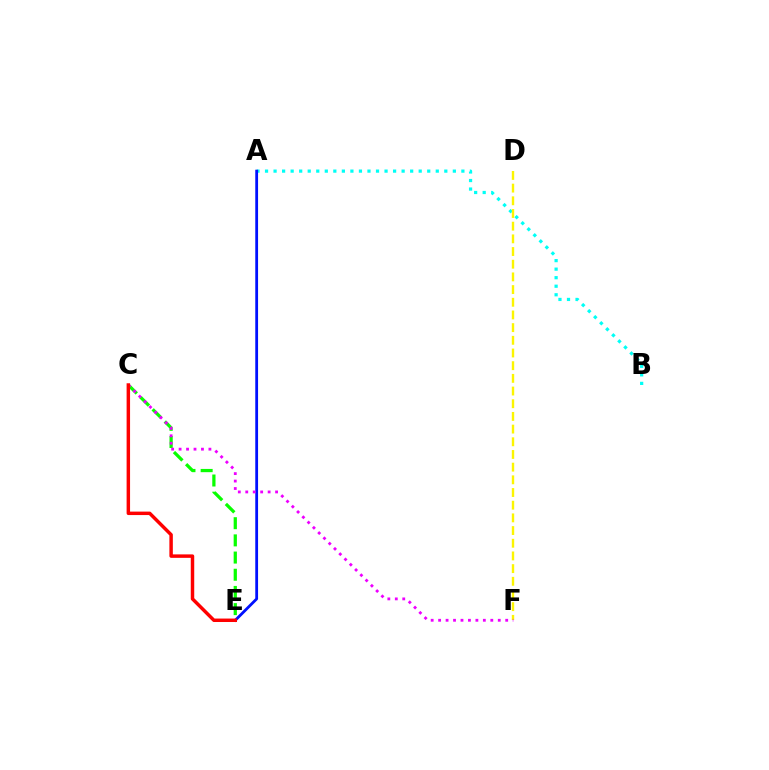{('A', 'B'): [{'color': '#00fff6', 'line_style': 'dotted', 'thickness': 2.32}], ('D', 'F'): [{'color': '#fcf500', 'line_style': 'dashed', 'thickness': 1.72}], ('C', 'E'): [{'color': '#08ff00', 'line_style': 'dashed', 'thickness': 2.33}, {'color': '#ff0000', 'line_style': 'solid', 'thickness': 2.49}], ('A', 'E'): [{'color': '#0010ff', 'line_style': 'solid', 'thickness': 2.02}], ('C', 'F'): [{'color': '#ee00ff', 'line_style': 'dotted', 'thickness': 2.03}]}